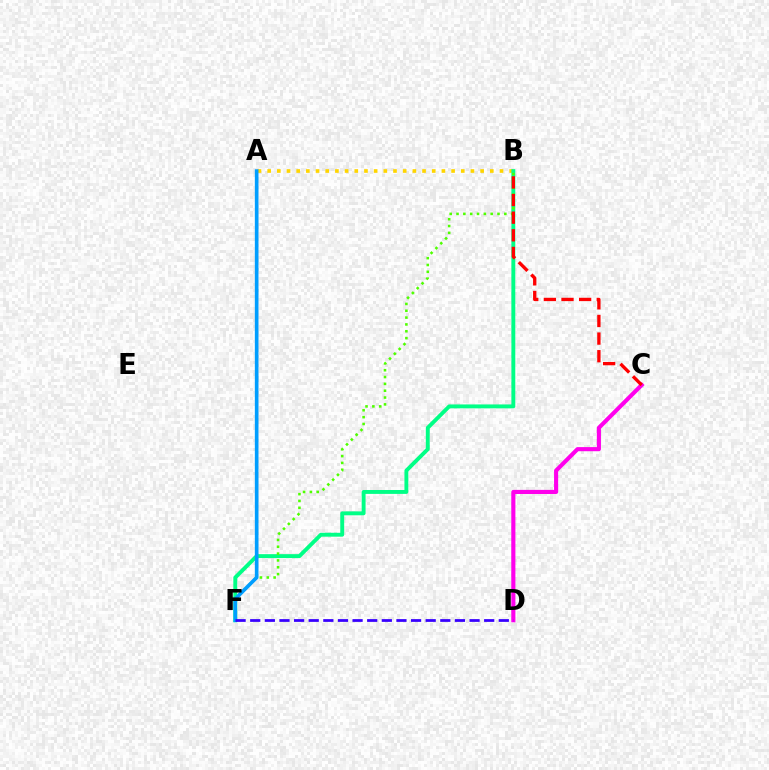{('A', 'B'): [{'color': '#ffd500', 'line_style': 'dotted', 'thickness': 2.63}], ('B', 'F'): [{'color': '#00ff86', 'line_style': 'solid', 'thickness': 2.81}, {'color': '#4fff00', 'line_style': 'dotted', 'thickness': 1.86}], ('C', 'D'): [{'color': '#ff00ed', 'line_style': 'solid', 'thickness': 2.96}], ('B', 'C'): [{'color': '#ff0000', 'line_style': 'dashed', 'thickness': 2.39}], ('A', 'F'): [{'color': '#009eff', 'line_style': 'solid', 'thickness': 2.63}], ('D', 'F'): [{'color': '#3700ff', 'line_style': 'dashed', 'thickness': 1.99}]}